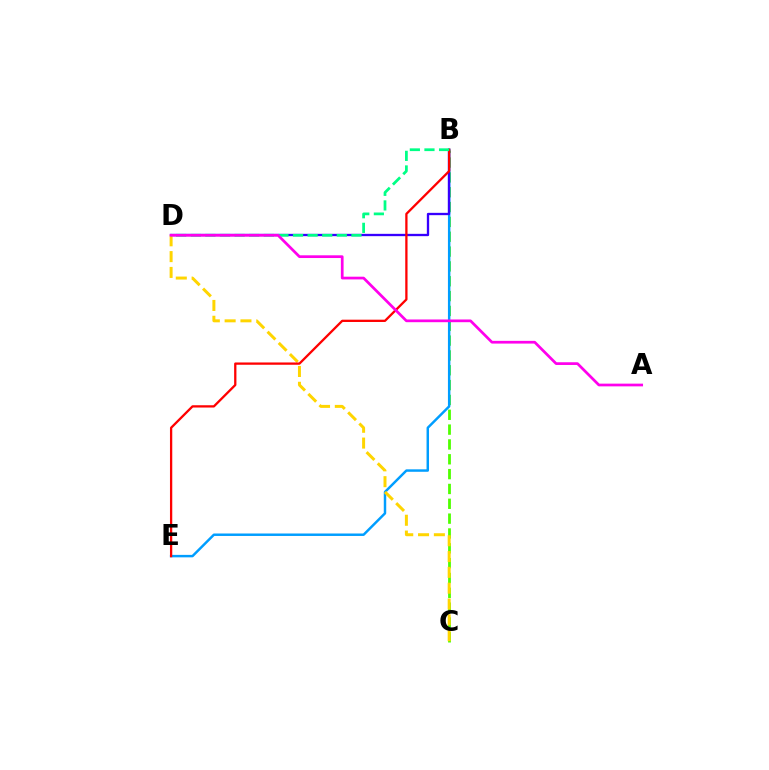{('B', 'C'): [{'color': '#4fff00', 'line_style': 'dashed', 'thickness': 2.02}], ('B', 'E'): [{'color': '#009eff', 'line_style': 'solid', 'thickness': 1.77}, {'color': '#ff0000', 'line_style': 'solid', 'thickness': 1.65}], ('B', 'D'): [{'color': '#3700ff', 'line_style': 'solid', 'thickness': 1.67}, {'color': '#00ff86', 'line_style': 'dashed', 'thickness': 1.98}], ('C', 'D'): [{'color': '#ffd500', 'line_style': 'dashed', 'thickness': 2.15}], ('A', 'D'): [{'color': '#ff00ed', 'line_style': 'solid', 'thickness': 1.96}]}